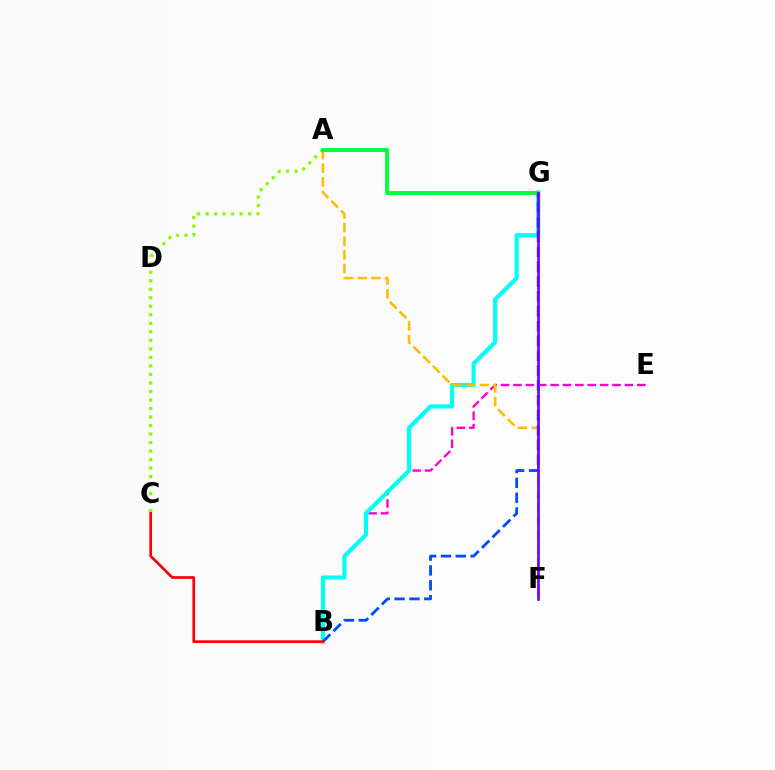{('A', 'C'): [{'color': '#84ff00', 'line_style': 'dotted', 'thickness': 2.31}], ('B', 'E'): [{'color': '#ff00cf', 'line_style': 'dashed', 'thickness': 1.68}], ('B', 'G'): [{'color': '#00fff6', 'line_style': 'solid', 'thickness': 2.96}, {'color': '#004bff', 'line_style': 'dashed', 'thickness': 2.02}], ('A', 'F'): [{'color': '#ffbd00', 'line_style': 'dashed', 'thickness': 1.86}], ('A', 'G'): [{'color': '#00ff39', 'line_style': 'solid', 'thickness': 2.83}], ('F', 'G'): [{'color': '#7200ff', 'line_style': 'solid', 'thickness': 1.92}], ('B', 'C'): [{'color': '#ff0000', 'line_style': 'solid', 'thickness': 1.94}]}